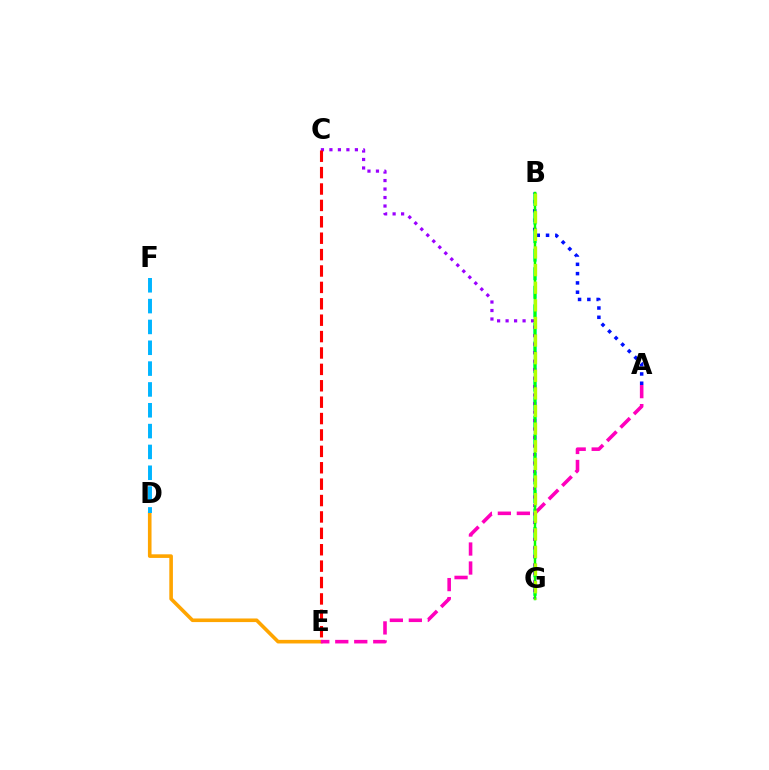{('A', 'B'): [{'color': '#0010ff', 'line_style': 'dotted', 'thickness': 2.53}], ('B', 'G'): [{'color': '#00ff9d', 'line_style': 'dashed', 'thickness': 2.52}, {'color': '#08ff00', 'line_style': 'solid', 'thickness': 1.79}, {'color': '#b3ff00', 'line_style': 'dashed', 'thickness': 2.39}], ('D', 'E'): [{'color': '#ffa500', 'line_style': 'solid', 'thickness': 2.6}], ('C', 'G'): [{'color': '#9b00ff', 'line_style': 'dotted', 'thickness': 2.31}], ('A', 'E'): [{'color': '#ff00bd', 'line_style': 'dashed', 'thickness': 2.58}], ('D', 'F'): [{'color': '#00b5ff', 'line_style': 'dashed', 'thickness': 2.83}], ('C', 'E'): [{'color': '#ff0000', 'line_style': 'dashed', 'thickness': 2.23}]}